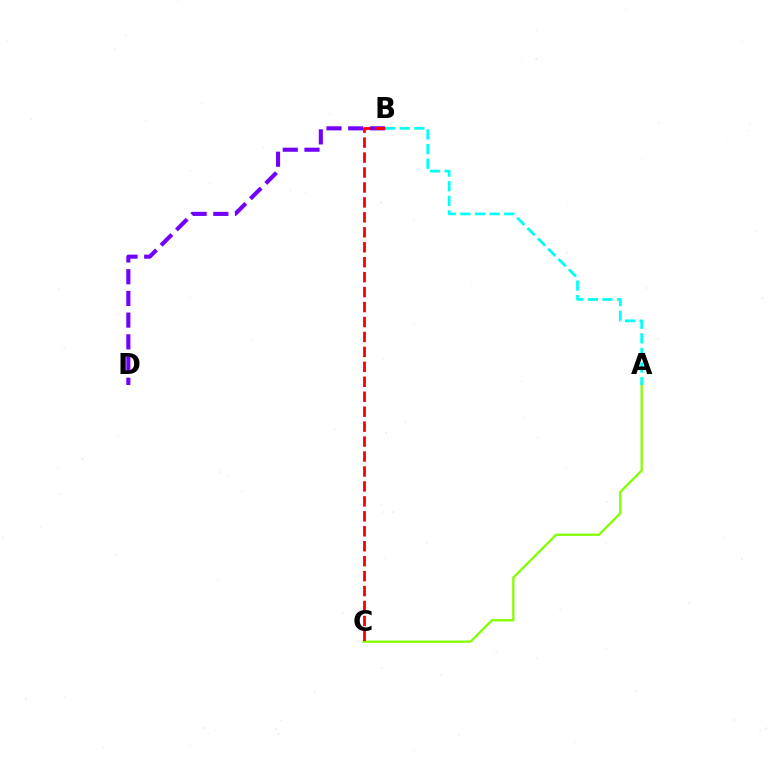{('A', 'C'): [{'color': '#84ff00', 'line_style': 'solid', 'thickness': 1.65}], ('B', 'D'): [{'color': '#7200ff', 'line_style': 'dashed', 'thickness': 2.95}], ('A', 'B'): [{'color': '#00fff6', 'line_style': 'dashed', 'thickness': 1.99}], ('B', 'C'): [{'color': '#ff0000', 'line_style': 'dashed', 'thickness': 2.03}]}